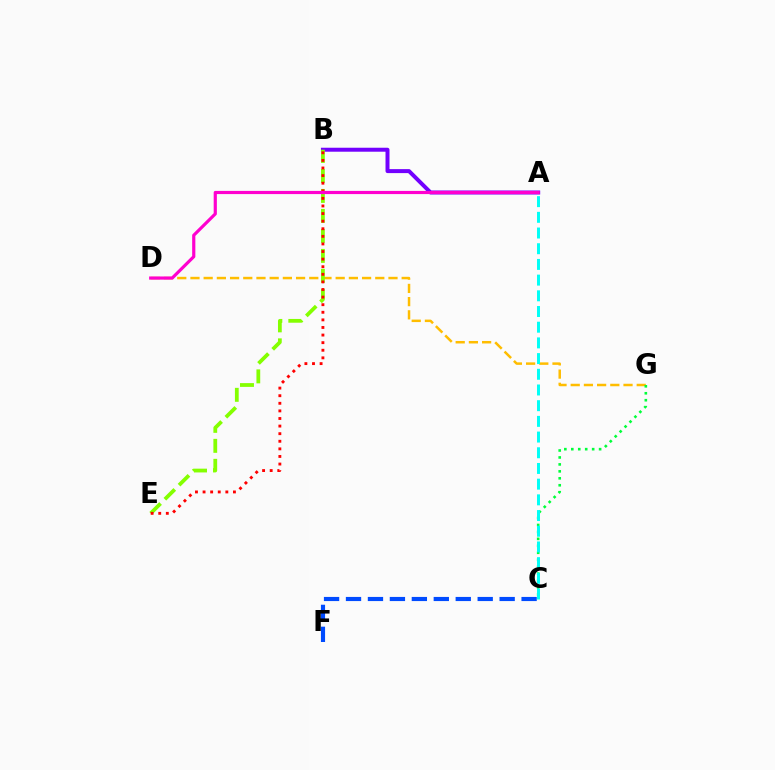{('A', 'B'): [{'color': '#7200ff', 'line_style': 'solid', 'thickness': 2.86}], ('D', 'G'): [{'color': '#ffbd00', 'line_style': 'dashed', 'thickness': 1.79}], ('B', 'E'): [{'color': '#84ff00', 'line_style': 'dashed', 'thickness': 2.72}, {'color': '#ff0000', 'line_style': 'dotted', 'thickness': 2.06}], ('C', 'F'): [{'color': '#004bff', 'line_style': 'dashed', 'thickness': 2.98}], ('C', 'G'): [{'color': '#00ff39', 'line_style': 'dotted', 'thickness': 1.89}], ('A', 'C'): [{'color': '#00fff6', 'line_style': 'dashed', 'thickness': 2.13}], ('A', 'D'): [{'color': '#ff00cf', 'line_style': 'solid', 'thickness': 2.29}]}